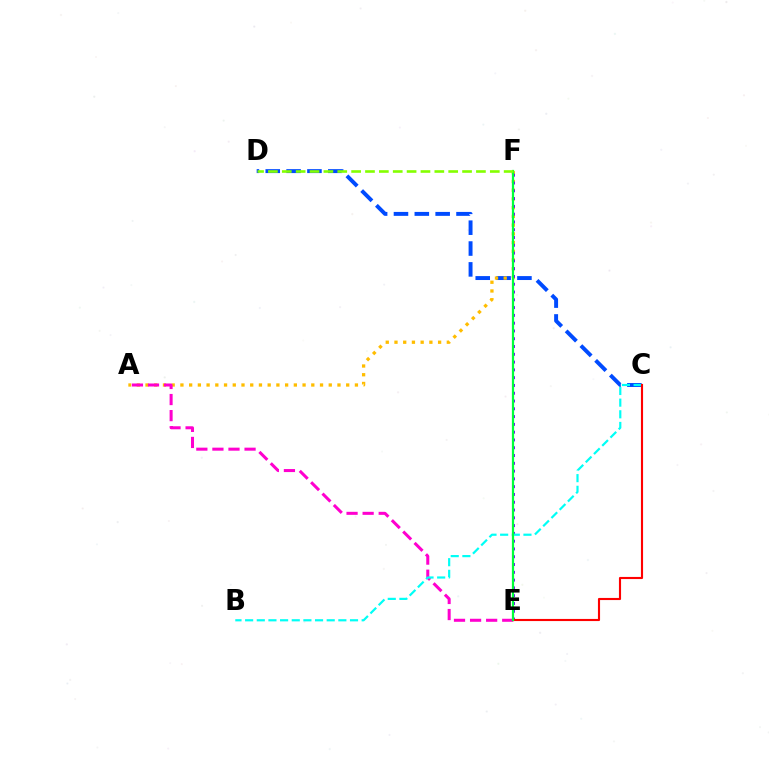{('C', 'D'): [{'color': '#004bff', 'line_style': 'dashed', 'thickness': 2.83}], ('A', 'F'): [{'color': '#ffbd00', 'line_style': 'dotted', 'thickness': 2.37}], ('A', 'E'): [{'color': '#ff00cf', 'line_style': 'dashed', 'thickness': 2.18}], ('E', 'F'): [{'color': '#7200ff', 'line_style': 'dotted', 'thickness': 2.12}, {'color': '#00ff39', 'line_style': 'solid', 'thickness': 1.61}], ('B', 'C'): [{'color': '#00fff6', 'line_style': 'dashed', 'thickness': 1.58}], ('C', 'E'): [{'color': '#ff0000', 'line_style': 'solid', 'thickness': 1.53}], ('D', 'F'): [{'color': '#84ff00', 'line_style': 'dashed', 'thickness': 1.88}]}